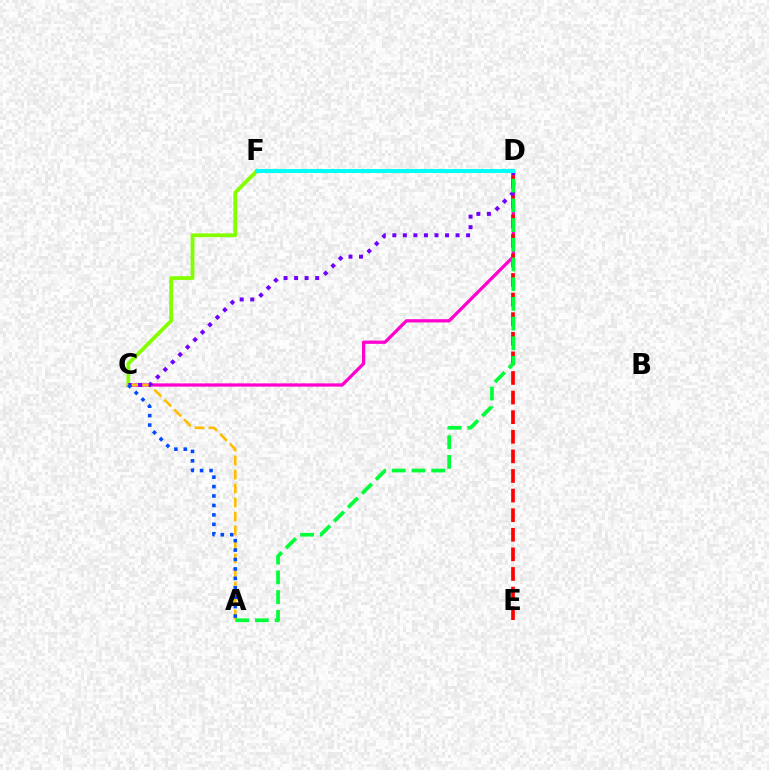{('C', 'D'): [{'color': '#ff00cf', 'line_style': 'solid', 'thickness': 2.34}, {'color': '#7200ff', 'line_style': 'dotted', 'thickness': 2.86}], ('A', 'C'): [{'color': '#ffbd00', 'line_style': 'dashed', 'thickness': 1.9}, {'color': '#004bff', 'line_style': 'dotted', 'thickness': 2.56}], ('C', 'F'): [{'color': '#84ff00', 'line_style': 'solid', 'thickness': 2.71}], ('D', 'E'): [{'color': '#ff0000', 'line_style': 'dashed', 'thickness': 2.66}], ('A', 'D'): [{'color': '#00ff39', 'line_style': 'dashed', 'thickness': 2.68}], ('D', 'F'): [{'color': '#00fff6', 'line_style': 'solid', 'thickness': 2.85}]}